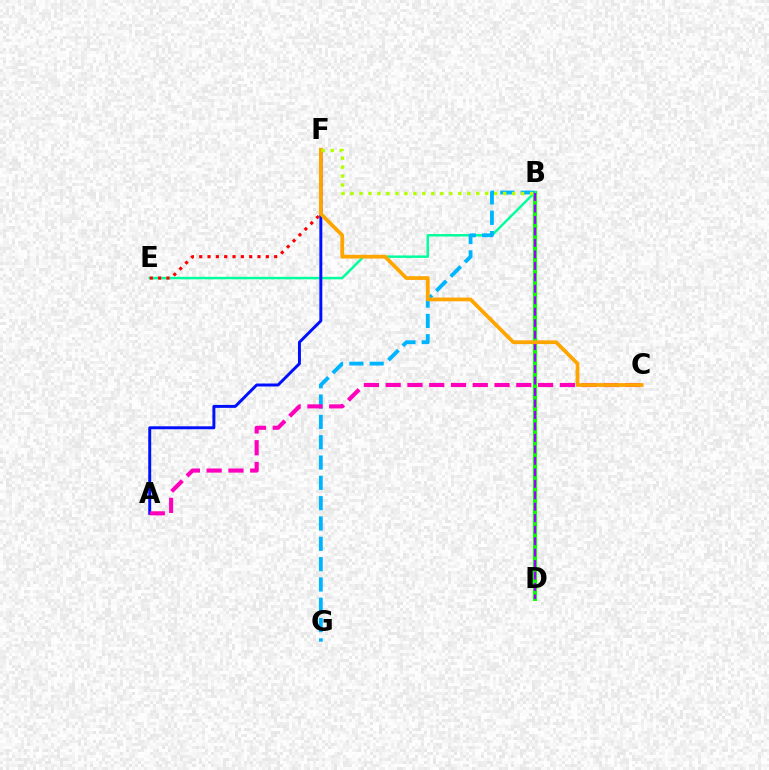{('B', 'D'): [{'color': '#08ff00', 'line_style': 'solid', 'thickness': 2.93}, {'color': '#9b00ff', 'line_style': 'dashed', 'thickness': 1.56}], ('B', 'E'): [{'color': '#00ff9d', 'line_style': 'solid', 'thickness': 1.78}], ('B', 'G'): [{'color': '#00b5ff', 'line_style': 'dashed', 'thickness': 2.76}], ('A', 'F'): [{'color': '#0010ff', 'line_style': 'solid', 'thickness': 2.13}], ('A', 'C'): [{'color': '#ff00bd', 'line_style': 'dashed', 'thickness': 2.96}], ('E', 'F'): [{'color': '#ff0000', 'line_style': 'dotted', 'thickness': 2.26}], ('C', 'F'): [{'color': '#ffa500', 'line_style': 'solid', 'thickness': 2.7}], ('B', 'F'): [{'color': '#b3ff00', 'line_style': 'dotted', 'thickness': 2.44}]}